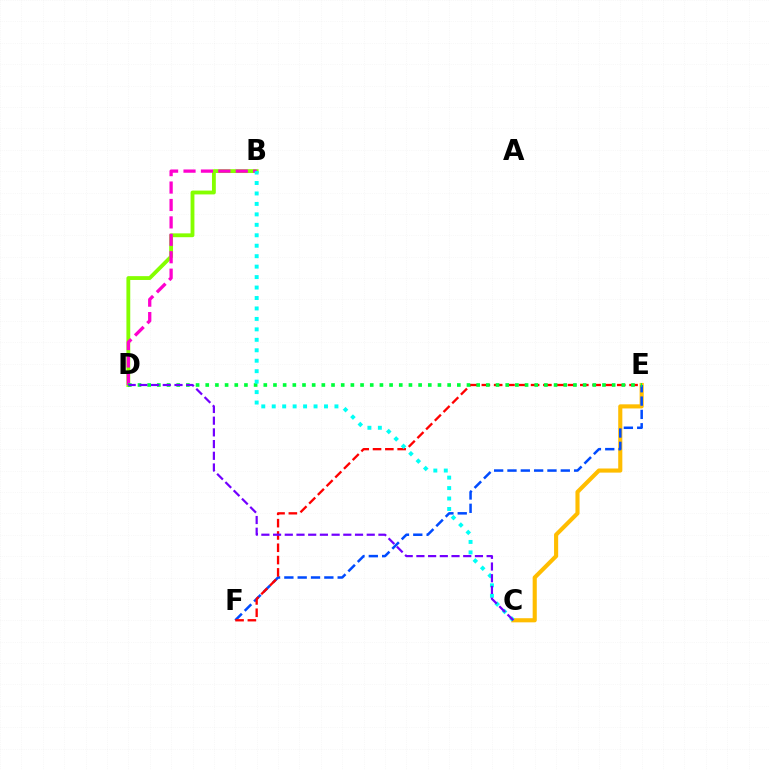{('B', 'D'): [{'color': '#84ff00', 'line_style': 'solid', 'thickness': 2.76}, {'color': '#ff00cf', 'line_style': 'dashed', 'thickness': 2.37}], ('C', 'E'): [{'color': '#ffbd00', 'line_style': 'solid', 'thickness': 2.96}], ('E', 'F'): [{'color': '#004bff', 'line_style': 'dashed', 'thickness': 1.81}, {'color': '#ff0000', 'line_style': 'dashed', 'thickness': 1.67}], ('D', 'E'): [{'color': '#00ff39', 'line_style': 'dotted', 'thickness': 2.63}], ('B', 'C'): [{'color': '#00fff6', 'line_style': 'dotted', 'thickness': 2.84}], ('C', 'D'): [{'color': '#7200ff', 'line_style': 'dashed', 'thickness': 1.59}]}